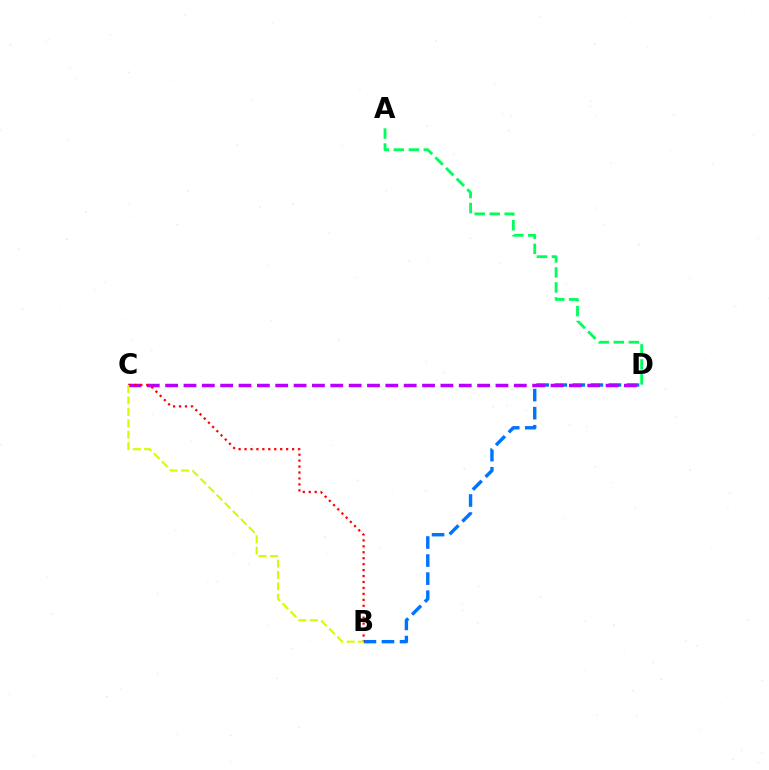{('B', 'D'): [{'color': '#0074ff', 'line_style': 'dashed', 'thickness': 2.45}], ('C', 'D'): [{'color': '#b900ff', 'line_style': 'dashed', 'thickness': 2.49}], ('B', 'C'): [{'color': '#ff0000', 'line_style': 'dotted', 'thickness': 1.61}, {'color': '#d1ff00', 'line_style': 'dashed', 'thickness': 1.55}], ('A', 'D'): [{'color': '#00ff5c', 'line_style': 'dashed', 'thickness': 2.04}]}